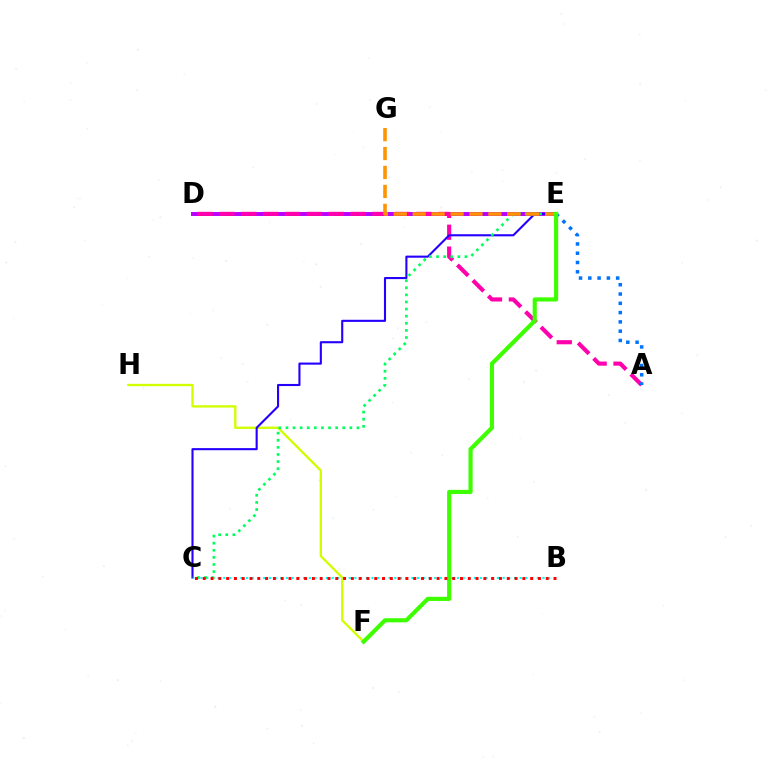{('D', 'E'): [{'color': '#b900ff', 'line_style': 'solid', 'thickness': 2.84}], ('F', 'H'): [{'color': '#d1ff00', 'line_style': 'solid', 'thickness': 1.68}], ('A', 'D'): [{'color': '#ff00ac', 'line_style': 'dashed', 'thickness': 2.97}], ('A', 'E'): [{'color': '#0074ff', 'line_style': 'dotted', 'thickness': 2.52}], ('C', 'E'): [{'color': '#2500ff', 'line_style': 'solid', 'thickness': 1.52}, {'color': '#00ff5c', 'line_style': 'dotted', 'thickness': 1.93}], ('B', 'C'): [{'color': '#00fff6', 'line_style': 'dotted', 'thickness': 1.55}, {'color': '#ff0000', 'line_style': 'dotted', 'thickness': 2.12}], ('E', 'G'): [{'color': '#ff9400', 'line_style': 'dashed', 'thickness': 2.57}], ('E', 'F'): [{'color': '#3dff00', 'line_style': 'solid', 'thickness': 2.98}]}